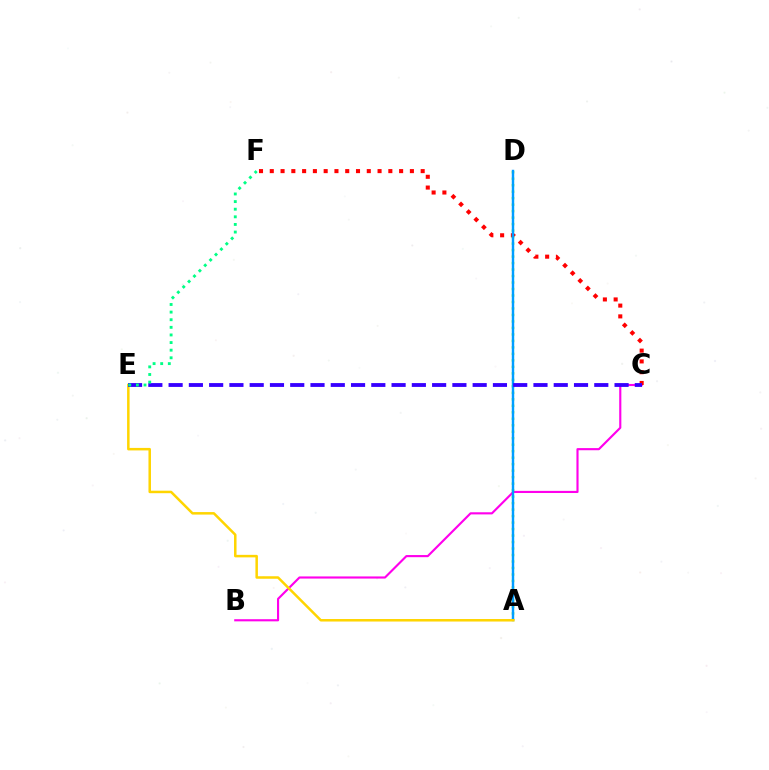{('B', 'C'): [{'color': '#ff00ed', 'line_style': 'solid', 'thickness': 1.54}], ('C', 'F'): [{'color': '#ff0000', 'line_style': 'dotted', 'thickness': 2.93}], ('A', 'D'): [{'color': '#4fff00', 'line_style': 'dotted', 'thickness': 1.76}, {'color': '#009eff', 'line_style': 'solid', 'thickness': 1.76}], ('A', 'E'): [{'color': '#ffd500', 'line_style': 'solid', 'thickness': 1.81}], ('C', 'E'): [{'color': '#3700ff', 'line_style': 'dashed', 'thickness': 2.75}], ('E', 'F'): [{'color': '#00ff86', 'line_style': 'dotted', 'thickness': 2.07}]}